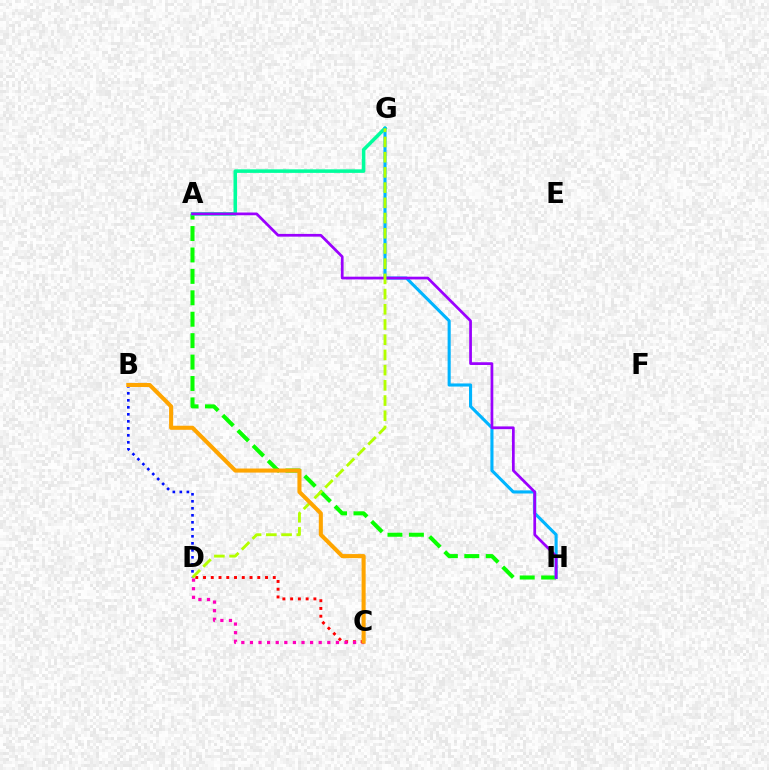{('A', 'H'): [{'color': '#08ff00', 'line_style': 'dashed', 'thickness': 2.91}, {'color': '#9b00ff', 'line_style': 'solid', 'thickness': 1.97}], ('C', 'D'): [{'color': '#ff0000', 'line_style': 'dotted', 'thickness': 2.11}, {'color': '#ff00bd', 'line_style': 'dotted', 'thickness': 2.34}], ('A', 'G'): [{'color': '#00ff9d', 'line_style': 'solid', 'thickness': 2.55}], ('G', 'H'): [{'color': '#00b5ff', 'line_style': 'solid', 'thickness': 2.23}], ('B', 'D'): [{'color': '#0010ff', 'line_style': 'dotted', 'thickness': 1.9}], ('D', 'G'): [{'color': '#b3ff00', 'line_style': 'dashed', 'thickness': 2.07}], ('B', 'C'): [{'color': '#ffa500', 'line_style': 'solid', 'thickness': 2.93}]}